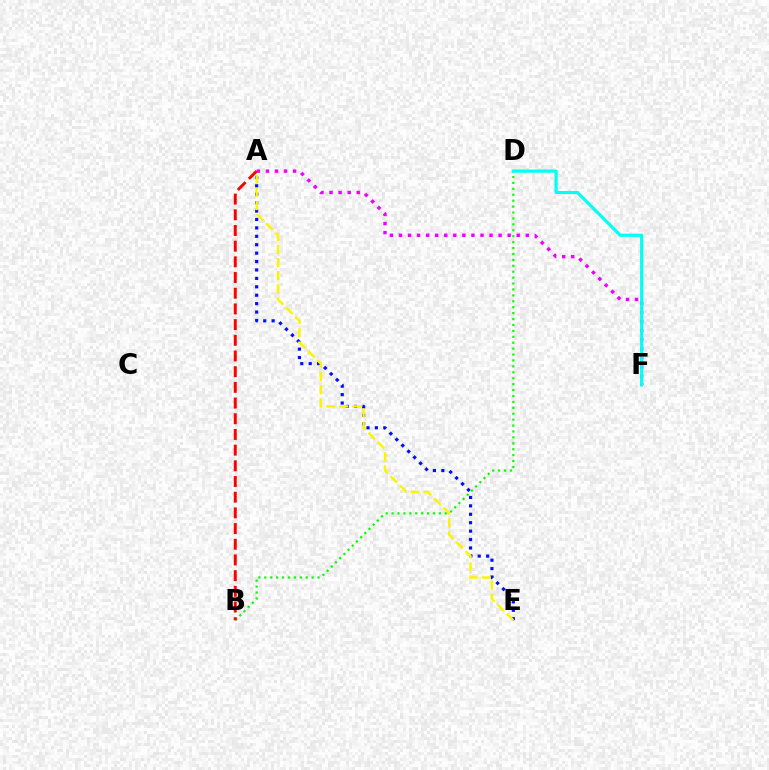{('A', 'E'): [{'color': '#0010ff', 'line_style': 'dotted', 'thickness': 2.29}, {'color': '#fcf500', 'line_style': 'dashed', 'thickness': 1.79}], ('B', 'D'): [{'color': '#08ff00', 'line_style': 'dotted', 'thickness': 1.61}], ('A', 'F'): [{'color': '#ee00ff', 'line_style': 'dotted', 'thickness': 2.46}], ('D', 'F'): [{'color': '#00fff6', 'line_style': 'solid', 'thickness': 2.28}], ('A', 'B'): [{'color': '#ff0000', 'line_style': 'dashed', 'thickness': 2.13}]}